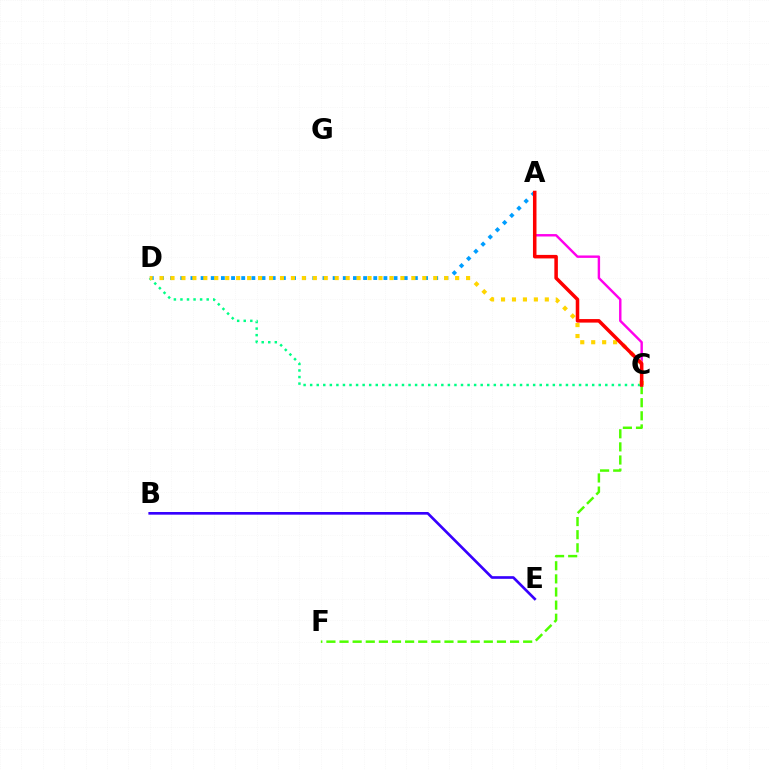{('C', 'D'): [{'color': '#00ff86', 'line_style': 'dotted', 'thickness': 1.78}, {'color': '#ffd500', 'line_style': 'dotted', 'thickness': 2.97}], ('B', 'E'): [{'color': '#3700ff', 'line_style': 'solid', 'thickness': 1.91}], ('A', 'C'): [{'color': '#ff00ed', 'line_style': 'solid', 'thickness': 1.74}, {'color': '#ff0000', 'line_style': 'solid', 'thickness': 2.54}], ('A', 'D'): [{'color': '#009eff', 'line_style': 'dotted', 'thickness': 2.76}], ('C', 'F'): [{'color': '#4fff00', 'line_style': 'dashed', 'thickness': 1.78}]}